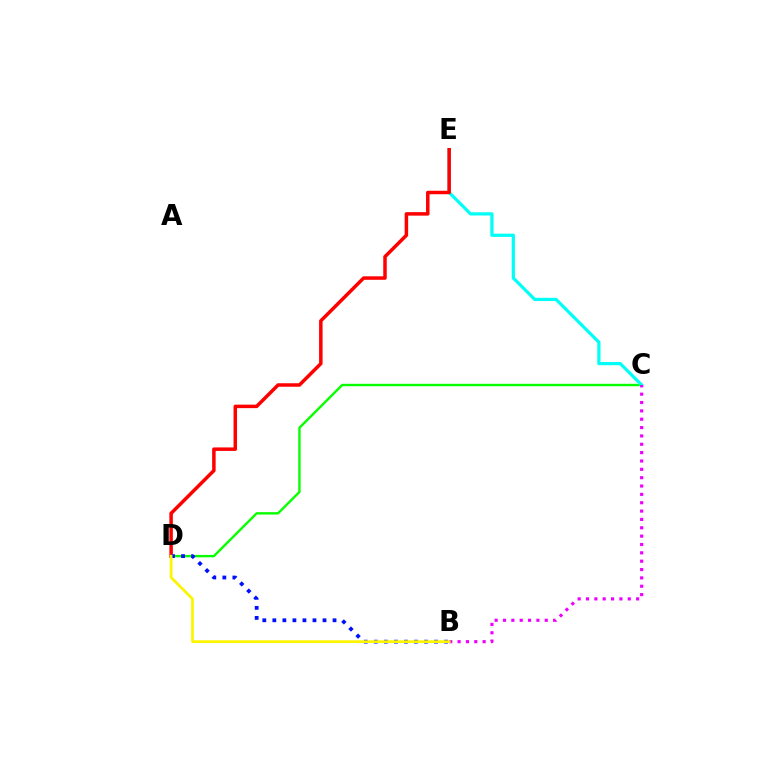{('C', 'D'): [{'color': '#08ff00', 'line_style': 'solid', 'thickness': 1.72}], ('C', 'E'): [{'color': '#00fff6', 'line_style': 'solid', 'thickness': 2.32}], ('D', 'E'): [{'color': '#ff0000', 'line_style': 'solid', 'thickness': 2.52}], ('B', 'D'): [{'color': '#0010ff', 'line_style': 'dotted', 'thickness': 2.73}, {'color': '#fcf500', 'line_style': 'solid', 'thickness': 1.98}], ('B', 'C'): [{'color': '#ee00ff', 'line_style': 'dotted', 'thickness': 2.27}]}